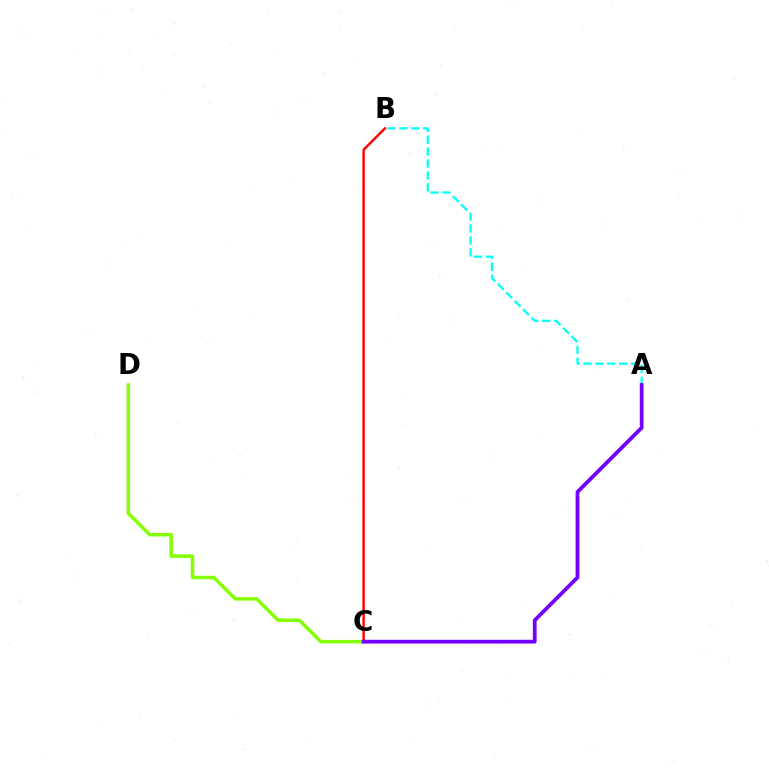{('C', 'D'): [{'color': '#84ff00', 'line_style': 'solid', 'thickness': 2.52}], ('A', 'B'): [{'color': '#00fff6', 'line_style': 'dashed', 'thickness': 1.62}], ('B', 'C'): [{'color': '#ff0000', 'line_style': 'solid', 'thickness': 1.73}], ('A', 'C'): [{'color': '#7200ff', 'line_style': 'solid', 'thickness': 2.72}]}